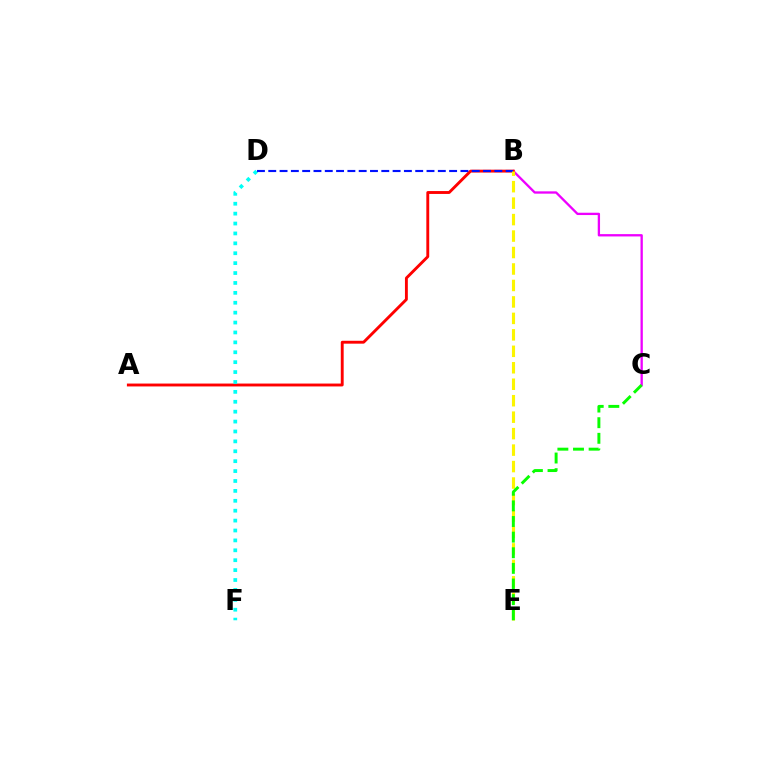{('B', 'C'): [{'color': '#ee00ff', 'line_style': 'solid', 'thickness': 1.67}], ('A', 'B'): [{'color': '#ff0000', 'line_style': 'solid', 'thickness': 2.07}], ('D', 'F'): [{'color': '#00fff6', 'line_style': 'dotted', 'thickness': 2.69}], ('B', 'D'): [{'color': '#0010ff', 'line_style': 'dashed', 'thickness': 1.54}], ('B', 'E'): [{'color': '#fcf500', 'line_style': 'dashed', 'thickness': 2.24}], ('C', 'E'): [{'color': '#08ff00', 'line_style': 'dashed', 'thickness': 2.12}]}